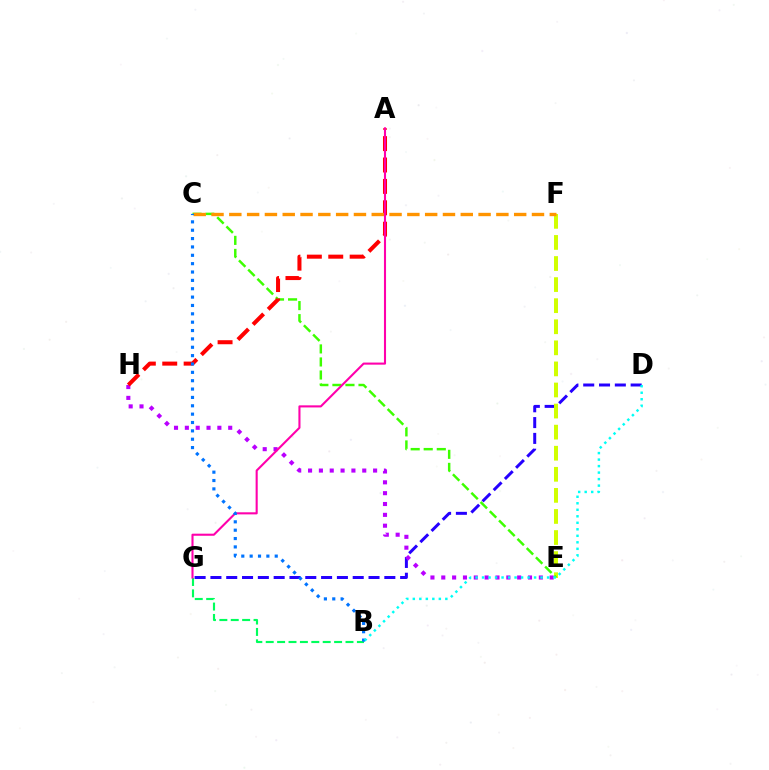{('D', 'G'): [{'color': '#2500ff', 'line_style': 'dashed', 'thickness': 2.15}], ('E', 'F'): [{'color': '#d1ff00', 'line_style': 'dashed', 'thickness': 2.86}], ('E', 'H'): [{'color': '#b900ff', 'line_style': 'dotted', 'thickness': 2.95}], ('C', 'E'): [{'color': '#3dff00', 'line_style': 'dashed', 'thickness': 1.77}], ('A', 'H'): [{'color': '#ff0000', 'line_style': 'dashed', 'thickness': 2.91}], ('C', 'F'): [{'color': '#ff9400', 'line_style': 'dashed', 'thickness': 2.42}], ('B', 'G'): [{'color': '#00ff5c', 'line_style': 'dashed', 'thickness': 1.55}], ('A', 'G'): [{'color': '#ff00ac', 'line_style': 'solid', 'thickness': 1.51}], ('B', 'C'): [{'color': '#0074ff', 'line_style': 'dotted', 'thickness': 2.27}], ('B', 'D'): [{'color': '#00fff6', 'line_style': 'dotted', 'thickness': 1.77}]}